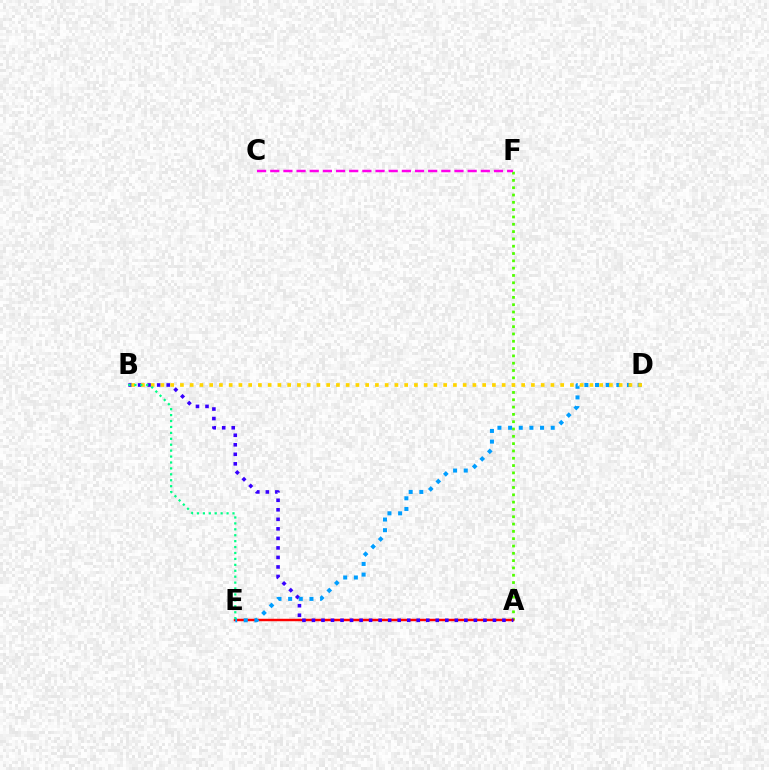{('A', 'F'): [{'color': '#4fff00', 'line_style': 'dotted', 'thickness': 1.99}], ('A', 'E'): [{'color': '#ff0000', 'line_style': 'solid', 'thickness': 1.76}], ('A', 'B'): [{'color': '#3700ff', 'line_style': 'dotted', 'thickness': 2.59}], ('D', 'E'): [{'color': '#009eff', 'line_style': 'dotted', 'thickness': 2.89}], ('B', 'D'): [{'color': '#ffd500', 'line_style': 'dotted', 'thickness': 2.65}], ('B', 'E'): [{'color': '#00ff86', 'line_style': 'dotted', 'thickness': 1.61}], ('C', 'F'): [{'color': '#ff00ed', 'line_style': 'dashed', 'thickness': 1.79}]}